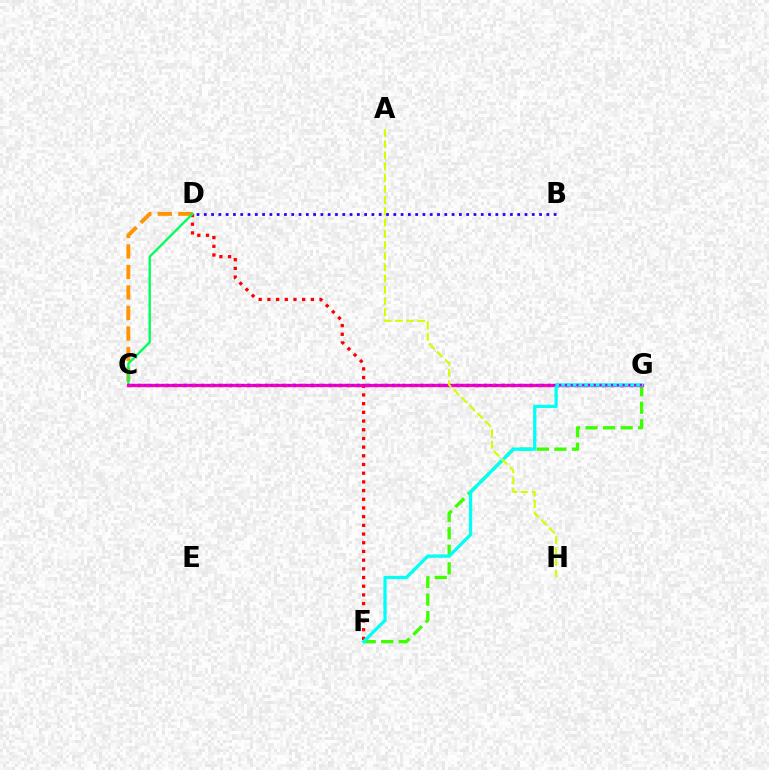{('C', 'D'): [{'color': '#ff9400', 'line_style': 'dashed', 'thickness': 2.79}, {'color': '#00ff5c', 'line_style': 'solid', 'thickness': 1.68}], ('D', 'F'): [{'color': '#ff0000', 'line_style': 'dotted', 'thickness': 2.36}], ('F', 'G'): [{'color': '#3dff00', 'line_style': 'dashed', 'thickness': 2.38}, {'color': '#00fff6', 'line_style': 'solid', 'thickness': 2.36}], ('C', 'G'): [{'color': '#0074ff', 'line_style': 'dotted', 'thickness': 2.48}, {'color': '#ff00ac', 'line_style': 'solid', 'thickness': 2.37}, {'color': '#b900ff', 'line_style': 'dotted', 'thickness': 1.57}], ('B', 'D'): [{'color': '#2500ff', 'line_style': 'dotted', 'thickness': 1.98}], ('A', 'H'): [{'color': '#d1ff00', 'line_style': 'dashed', 'thickness': 1.52}]}